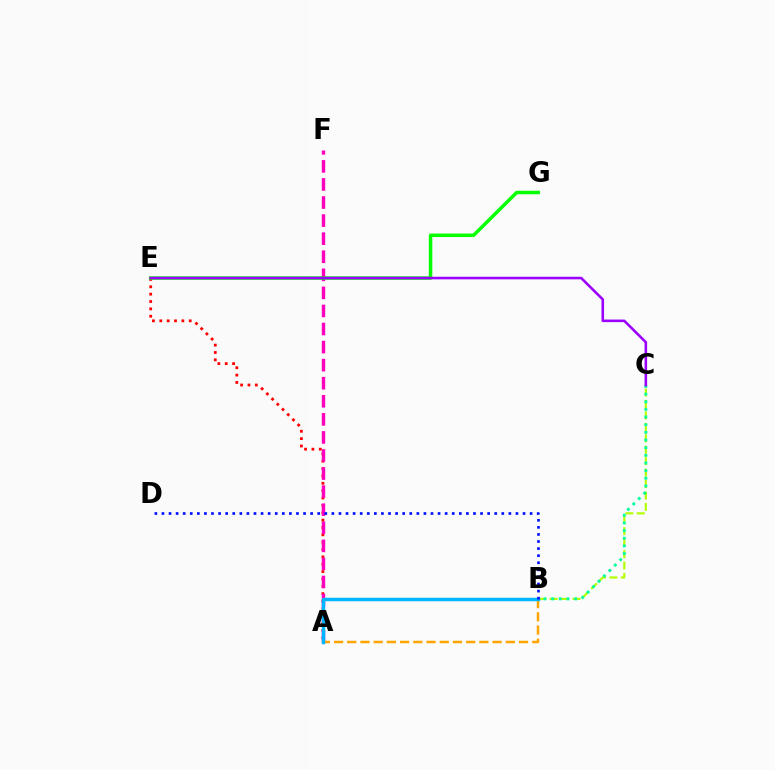{('B', 'C'): [{'color': '#b3ff00', 'line_style': 'dashed', 'thickness': 1.55}, {'color': '#00ff9d', 'line_style': 'dotted', 'thickness': 2.08}], ('A', 'E'): [{'color': '#ff0000', 'line_style': 'dotted', 'thickness': 2.0}], ('A', 'F'): [{'color': '#ff00bd', 'line_style': 'dashed', 'thickness': 2.45}], ('A', 'B'): [{'color': '#ffa500', 'line_style': 'dashed', 'thickness': 1.8}, {'color': '#00b5ff', 'line_style': 'solid', 'thickness': 2.49}], ('E', 'G'): [{'color': '#08ff00', 'line_style': 'solid', 'thickness': 2.52}], ('C', 'E'): [{'color': '#9b00ff', 'line_style': 'solid', 'thickness': 1.85}], ('B', 'D'): [{'color': '#0010ff', 'line_style': 'dotted', 'thickness': 1.92}]}